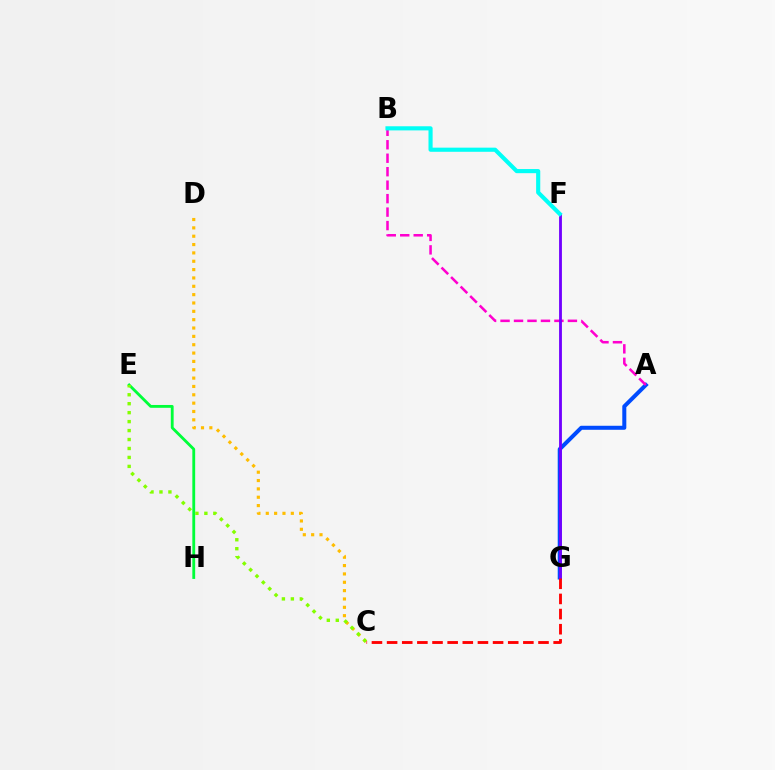{('E', 'H'): [{'color': '#00ff39', 'line_style': 'solid', 'thickness': 2.04}], ('C', 'D'): [{'color': '#ffbd00', 'line_style': 'dotted', 'thickness': 2.27}], ('A', 'G'): [{'color': '#004bff', 'line_style': 'solid', 'thickness': 2.89}], ('A', 'B'): [{'color': '#ff00cf', 'line_style': 'dashed', 'thickness': 1.83}], ('F', 'G'): [{'color': '#7200ff', 'line_style': 'solid', 'thickness': 2.04}], ('B', 'F'): [{'color': '#00fff6', 'line_style': 'solid', 'thickness': 2.97}], ('C', 'E'): [{'color': '#84ff00', 'line_style': 'dotted', 'thickness': 2.43}], ('C', 'G'): [{'color': '#ff0000', 'line_style': 'dashed', 'thickness': 2.06}]}